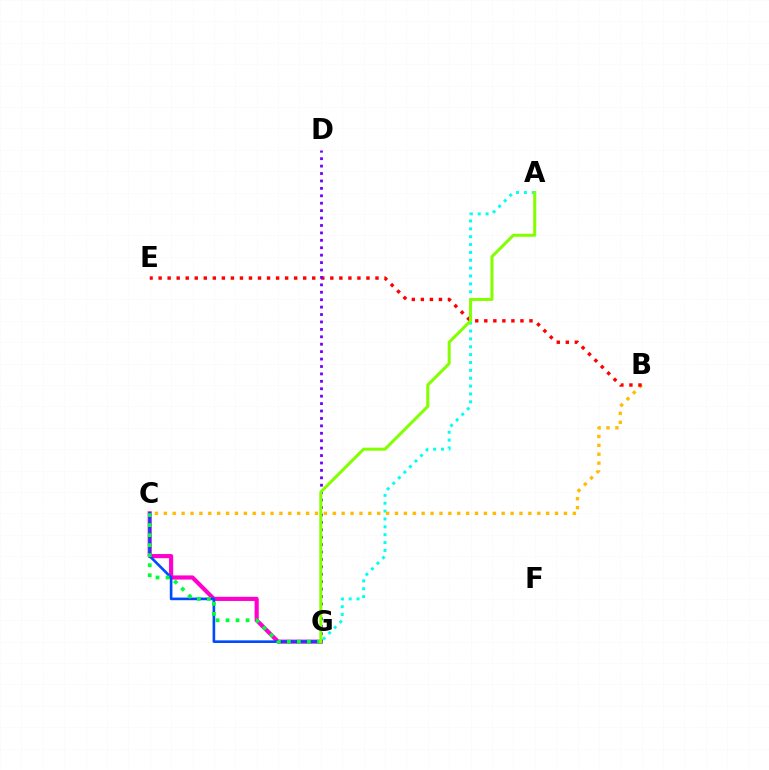{('C', 'G'): [{'color': '#ff00cf', 'line_style': 'solid', 'thickness': 2.98}, {'color': '#004bff', 'line_style': 'solid', 'thickness': 1.9}, {'color': '#00ff39', 'line_style': 'dotted', 'thickness': 2.72}], ('A', 'G'): [{'color': '#00fff6', 'line_style': 'dotted', 'thickness': 2.14}, {'color': '#84ff00', 'line_style': 'solid', 'thickness': 2.18}], ('B', 'C'): [{'color': '#ffbd00', 'line_style': 'dotted', 'thickness': 2.42}], ('B', 'E'): [{'color': '#ff0000', 'line_style': 'dotted', 'thickness': 2.46}], ('D', 'G'): [{'color': '#7200ff', 'line_style': 'dotted', 'thickness': 2.02}]}